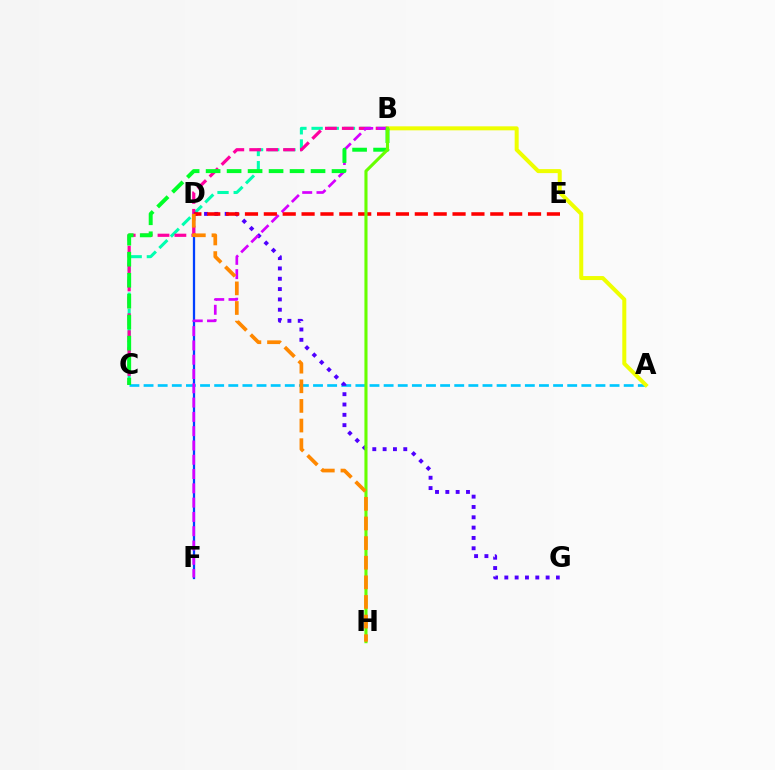{('D', 'F'): [{'color': '#003fff', 'line_style': 'solid', 'thickness': 1.64}], ('A', 'C'): [{'color': '#00c7ff', 'line_style': 'dashed', 'thickness': 1.92}], ('B', 'C'): [{'color': '#00ffaf', 'line_style': 'dashed', 'thickness': 2.2}, {'color': '#ff00a0', 'line_style': 'dashed', 'thickness': 2.3}, {'color': '#00ff27', 'line_style': 'dashed', 'thickness': 2.85}], ('A', 'B'): [{'color': '#eeff00', 'line_style': 'solid', 'thickness': 2.89}], ('D', 'G'): [{'color': '#4f00ff', 'line_style': 'dotted', 'thickness': 2.81}], ('B', 'F'): [{'color': '#d600ff', 'line_style': 'dashed', 'thickness': 1.94}], ('D', 'E'): [{'color': '#ff0000', 'line_style': 'dashed', 'thickness': 2.56}], ('B', 'H'): [{'color': '#66ff00', 'line_style': 'solid', 'thickness': 2.23}], ('D', 'H'): [{'color': '#ff8800', 'line_style': 'dashed', 'thickness': 2.67}]}